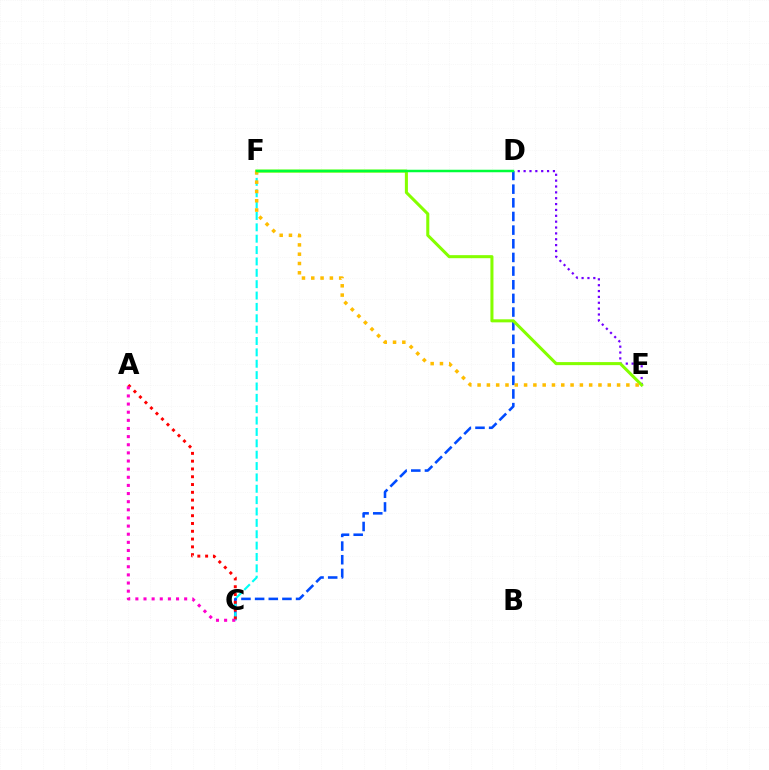{('C', 'D'): [{'color': '#004bff', 'line_style': 'dashed', 'thickness': 1.85}], ('C', 'F'): [{'color': '#00fff6', 'line_style': 'dashed', 'thickness': 1.54}], ('A', 'C'): [{'color': '#ff0000', 'line_style': 'dotted', 'thickness': 2.12}, {'color': '#ff00cf', 'line_style': 'dotted', 'thickness': 2.21}], ('D', 'E'): [{'color': '#7200ff', 'line_style': 'dotted', 'thickness': 1.59}], ('E', 'F'): [{'color': '#84ff00', 'line_style': 'solid', 'thickness': 2.19}, {'color': '#ffbd00', 'line_style': 'dotted', 'thickness': 2.53}], ('D', 'F'): [{'color': '#00ff39', 'line_style': 'solid', 'thickness': 1.8}]}